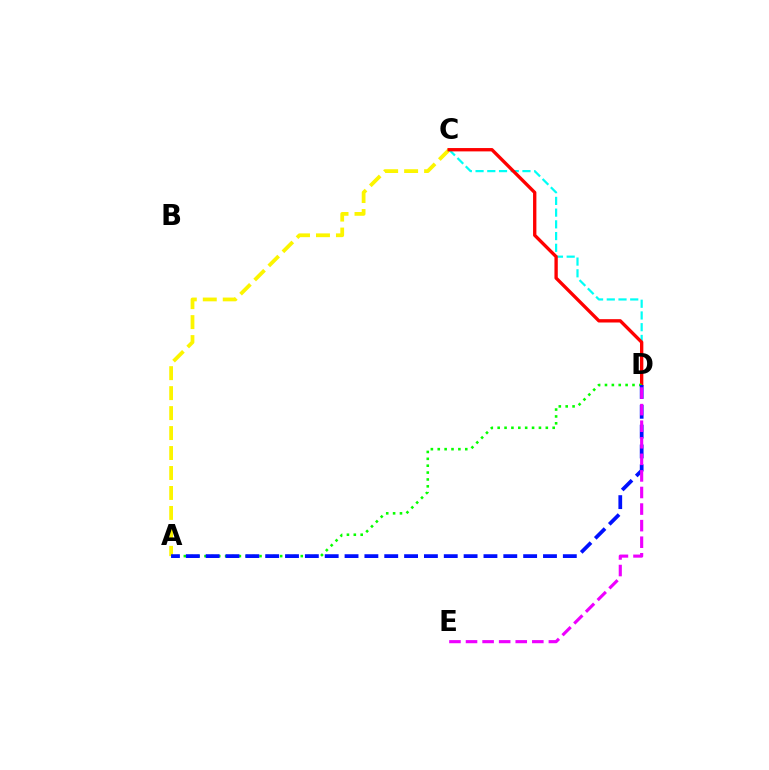{('A', 'C'): [{'color': '#fcf500', 'line_style': 'dashed', 'thickness': 2.71}], ('C', 'D'): [{'color': '#00fff6', 'line_style': 'dashed', 'thickness': 1.59}, {'color': '#ff0000', 'line_style': 'solid', 'thickness': 2.4}], ('A', 'D'): [{'color': '#08ff00', 'line_style': 'dotted', 'thickness': 1.87}, {'color': '#0010ff', 'line_style': 'dashed', 'thickness': 2.7}], ('D', 'E'): [{'color': '#ee00ff', 'line_style': 'dashed', 'thickness': 2.25}]}